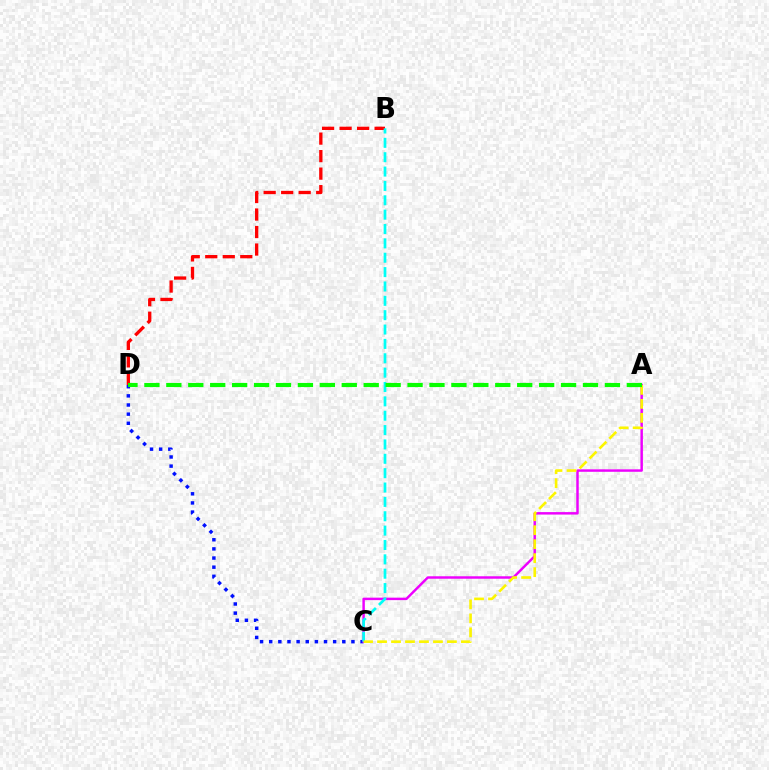{('C', 'D'): [{'color': '#0010ff', 'line_style': 'dotted', 'thickness': 2.48}], ('A', 'C'): [{'color': '#ee00ff', 'line_style': 'solid', 'thickness': 1.77}, {'color': '#fcf500', 'line_style': 'dashed', 'thickness': 1.9}], ('B', 'D'): [{'color': '#ff0000', 'line_style': 'dashed', 'thickness': 2.38}], ('B', 'C'): [{'color': '#00fff6', 'line_style': 'dashed', 'thickness': 1.95}], ('A', 'D'): [{'color': '#08ff00', 'line_style': 'dashed', 'thickness': 2.98}]}